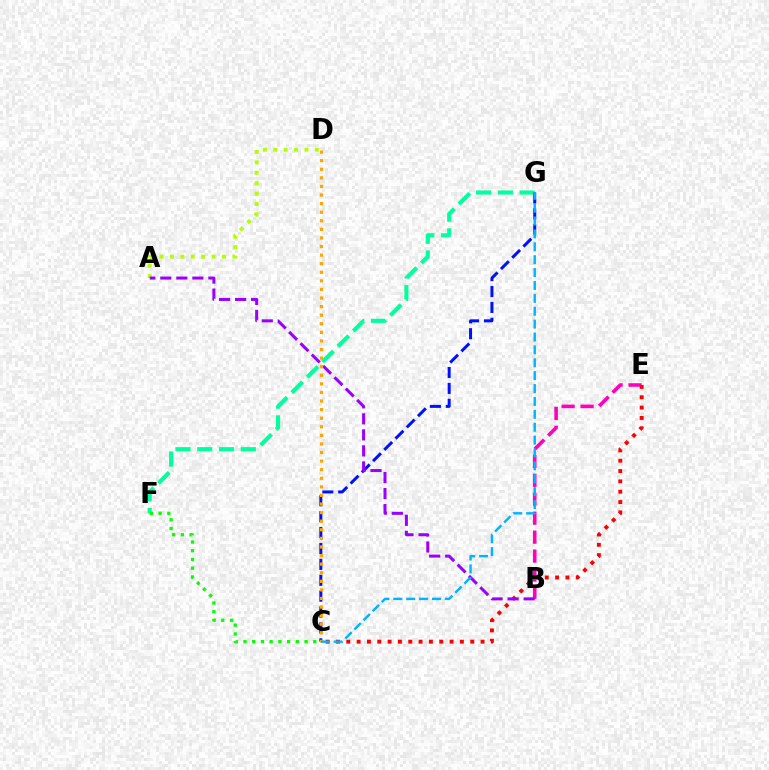{('F', 'G'): [{'color': '#00ff9d', 'line_style': 'dashed', 'thickness': 2.96}], ('A', 'D'): [{'color': '#b3ff00', 'line_style': 'dotted', 'thickness': 2.83}], ('B', 'E'): [{'color': '#ff00bd', 'line_style': 'dashed', 'thickness': 2.57}], ('C', 'G'): [{'color': '#0010ff', 'line_style': 'dashed', 'thickness': 2.16}, {'color': '#00b5ff', 'line_style': 'dashed', 'thickness': 1.75}], ('C', 'E'): [{'color': '#ff0000', 'line_style': 'dotted', 'thickness': 2.81}], ('A', 'B'): [{'color': '#9b00ff', 'line_style': 'dashed', 'thickness': 2.18}], ('C', 'D'): [{'color': '#ffa500', 'line_style': 'dotted', 'thickness': 2.33}], ('C', 'F'): [{'color': '#08ff00', 'line_style': 'dotted', 'thickness': 2.37}]}